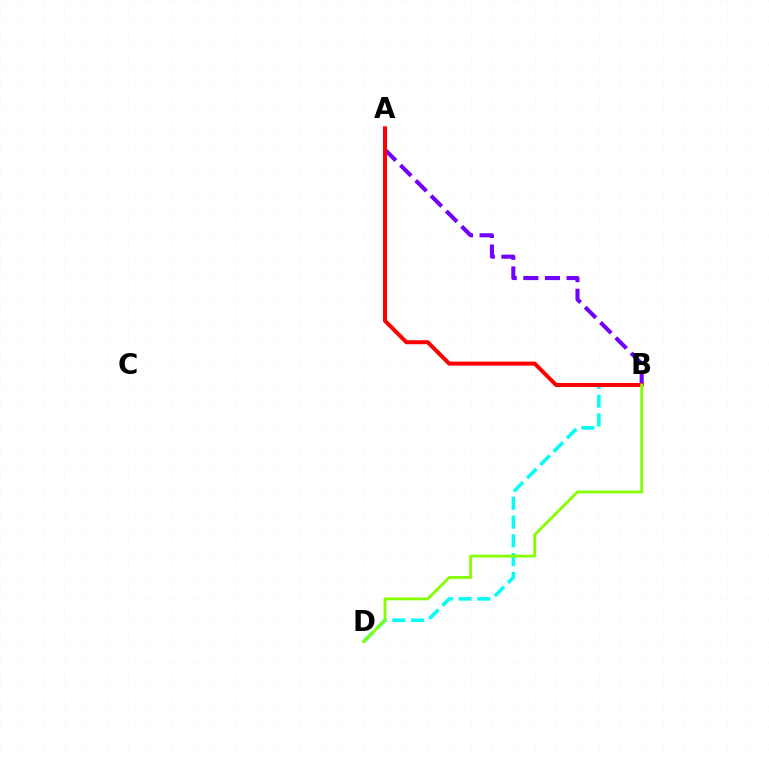{('A', 'B'): [{'color': '#7200ff', 'line_style': 'dashed', 'thickness': 2.94}, {'color': '#ff0000', 'line_style': 'solid', 'thickness': 2.89}], ('B', 'D'): [{'color': '#00fff6', 'line_style': 'dashed', 'thickness': 2.55}, {'color': '#84ff00', 'line_style': 'solid', 'thickness': 2.02}]}